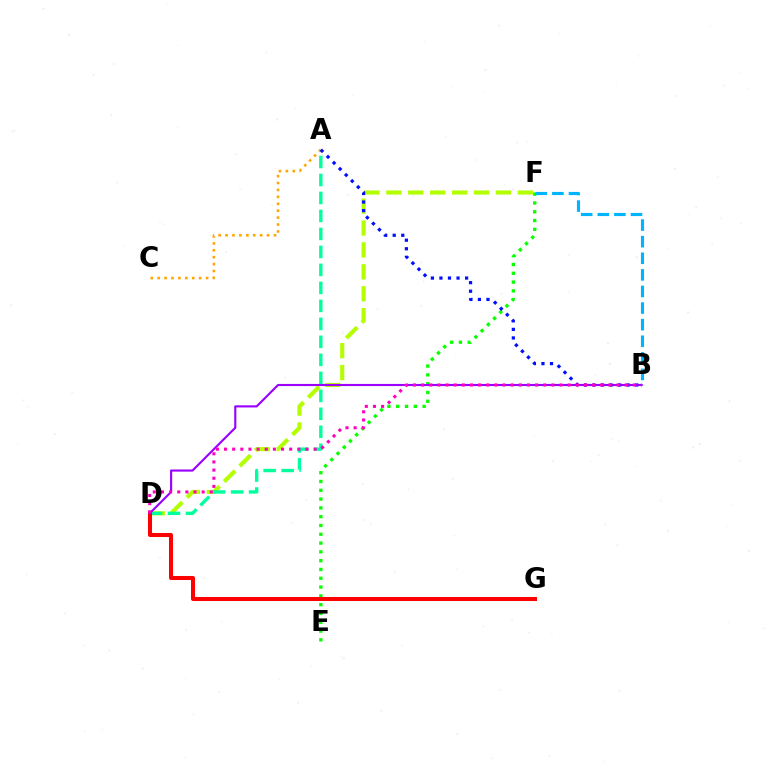{('E', 'F'): [{'color': '#08ff00', 'line_style': 'dotted', 'thickness': 2.39}], ('D', 'F'): [{'color': '#b3ff00', 'line_style': 'dashed', 'thickness': 2.98}], ('A', 'D'): [{'color': '#00ff9d', 'line_style': 'dashed', 'thickness': 2.44}], ('A', 'C'): [{'color': '#ffa500', 'line_style': 'dotted', 'thickness': 1.88}], ('D', 'G'): [{'color': '#ff0000', 'line_style': 'solid', 'thickness': 2.91}], ('A', 'B'): [{'color': '#0010ff', 'line_style': 'dotted', 'thickness': 2.32}], ('B', 'D'): [{'color': '#9b00ff', 'line_style': 'solid', 'thickness': 1.53}, {'color': '#ff00bd', 'line_style': 'dotted', 'thickness': 2.21}], ('B', 'F'): [{'color': '#00b5ff', 'line_style': 'dashed', 'thickness': 2.25}]}